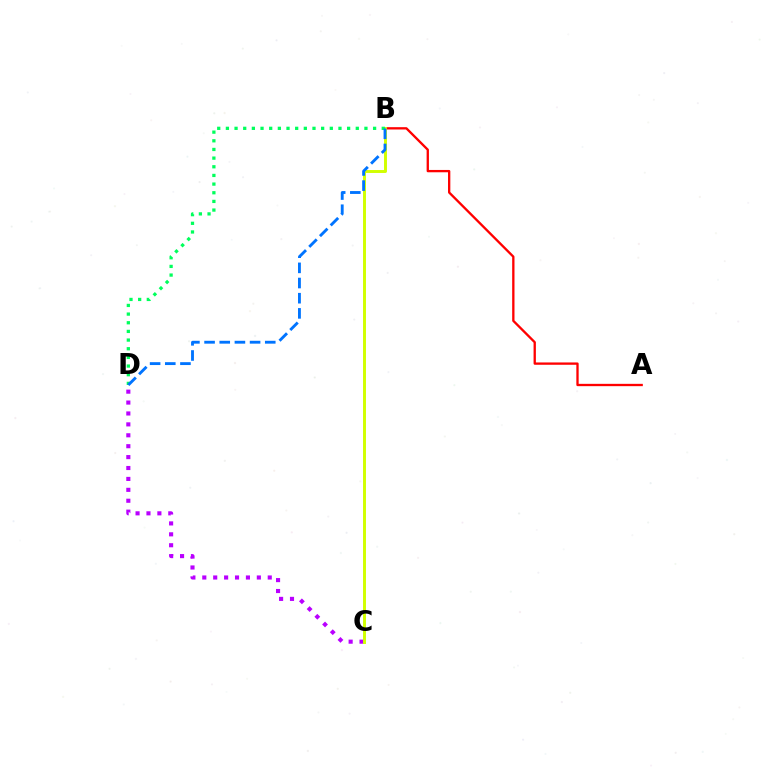{('A', 'B'): [{'color': '#ff0000', 'line_style': 'solid', 'thickness': 1.67}], ('C', 'D'): [{'color': '#b900ff', 'line_style': 'dotted', 'thickness': 2.96}], ('B', 'C'): [{'color': '#d1ff00', 'line_style': 'solid', 'thickness': 2.11}], ('B', 'D'): [{'color': '#00ff5c', 'line_style': 'dotted', 'thickness': 2.35}, {'color': '#0074ff', 'line_style': 'dashed', 'thickness': 2.06}]}